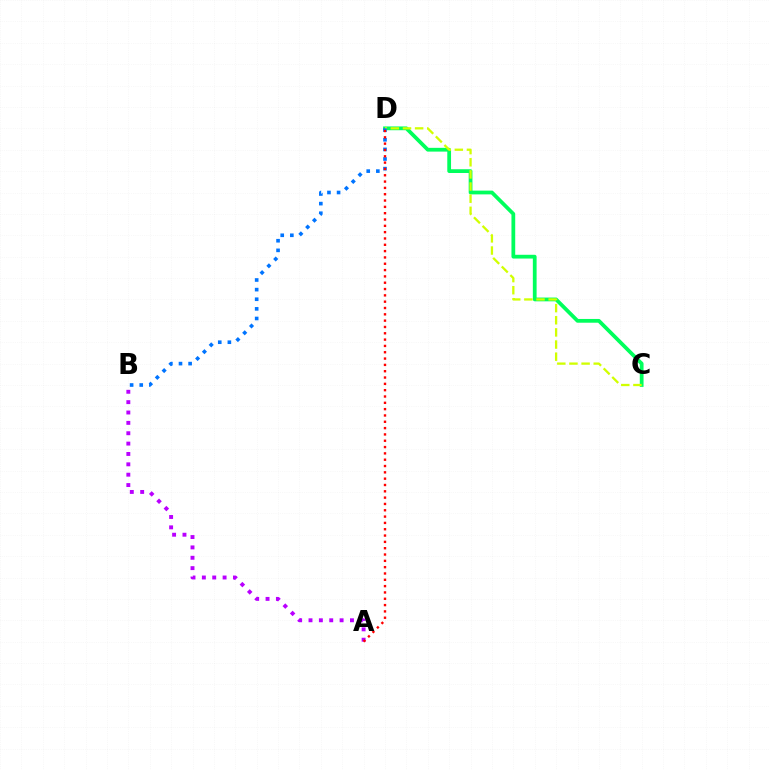{('C', 'D'): [{'color': '#00ff5c', 'line_style': 'solid', 'thickness': 2.71}, {'color': '#d1ff00', 'line_style': 'dashed', 'thickness': 1.65}], ('A', 'B'): [{'color': '#b900ff', 'line_style': 'dotted', 'thickness': 2.82}], ('B', 'D'): [{'color': '#0074ff', 'line_style': 'dotted', 'thickness': 2.61}], ('A', 'D'): [{'color': '#ff0000', 'line_style': 'dotted', 'thickness': 1.72}]}